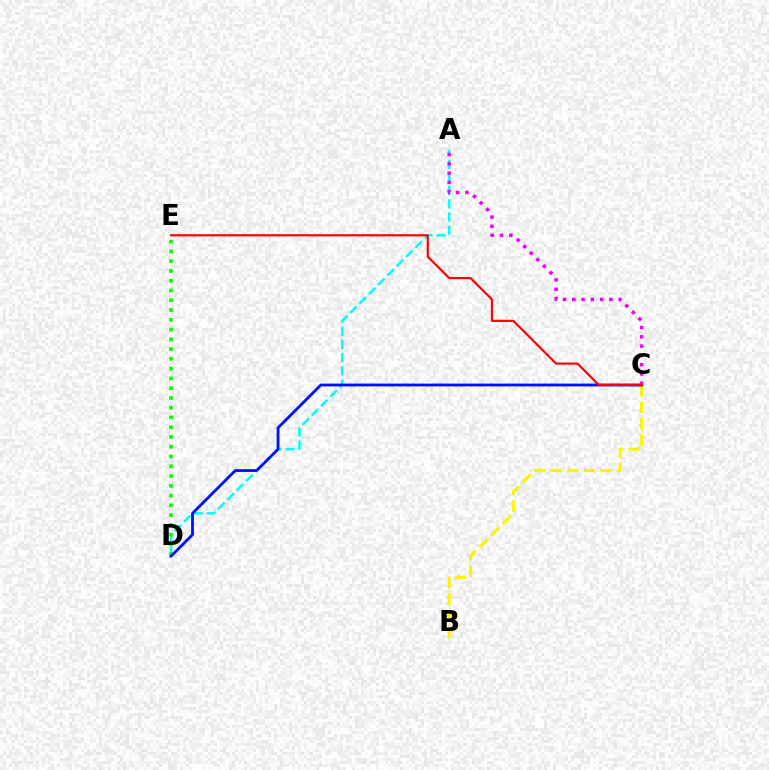{('A', 'D'): [{'color': '#00fff6', 'line_style': 'dashed', 'thickness': 1.79}], ('B', 'C'): [{'color': '#fcf500', 'line_style': 'dashed', 'thickness': 2.24}], ('D', 'E'): [{'color': '#08ff00', 'line_style': 'dotted', 'thickness': 2.65}], ('C', 'D'): [{'color': '#0010ff', 'line_style': 'solid', 'thickness': 2.03}], ('A', 'C'): [{'color': '#ee00ff', 'line_style': 'dotted', 'thickness': 2.52}], ('C', 'E'): [{'color': '#ff0000', 'line_style': 'solid', 'thickness': 1.56}]}